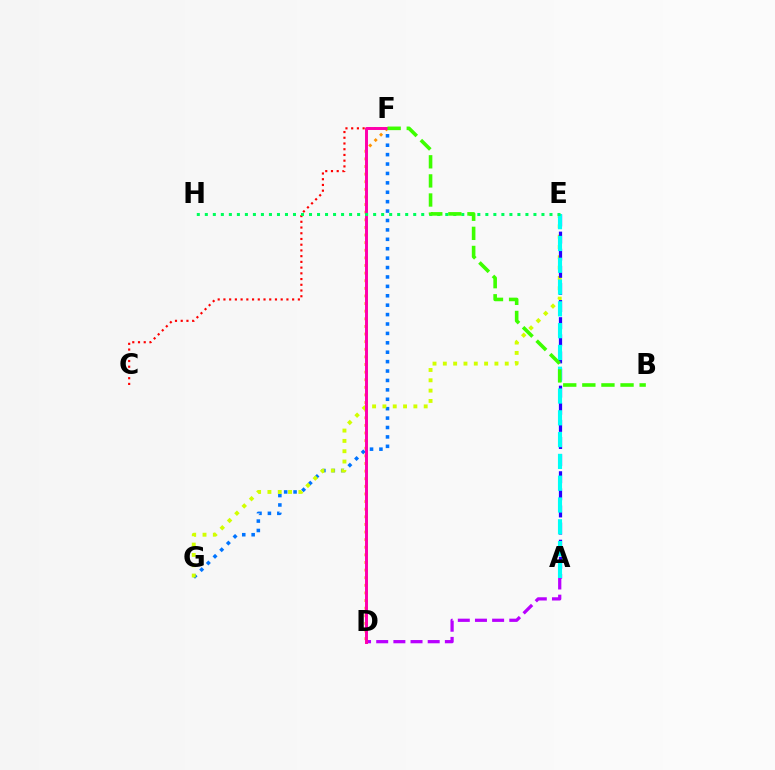{('F', 'G'): [{'color': '#0074ff', 'line_style': 'dotted', 'thickness': 2.56}], ('D', 'F'): [{'color': '#ff9400', 'line_style': 'dotted', 'thickness': 2.07}, {'color': '#ff00ac', 'line_style': 'solid', 'thickness': 2.13}], ('E', 'G'): [{'color': '#d1ff00', 'line_style': 'dotted', 'thickness': 2.8}], ('C', 'F'): [{'color': '#ff0000', 'line_style': 'dotted', 'thickness': 1.56}], ('A', 'E'): [{'color': '#2500ff', 'line_style': 'dashed', 'thickness': 2.33}, {'color': '#00fff6', 'line_style': 'dashed', 'thickness': 2.96}], ('A', 'D'): [{'color': '#b900ff', 'line_style': 'dashed', 'thickness': 2.33}], ('E', 'H'): [{'color': '#00ff5c', 'line_style': 'dotted', 'thickness': 2.18}], ('B', 'F'): [{'color': '#3dff00', 'line_style': 'dashed', 'thickness': 2.59}]}